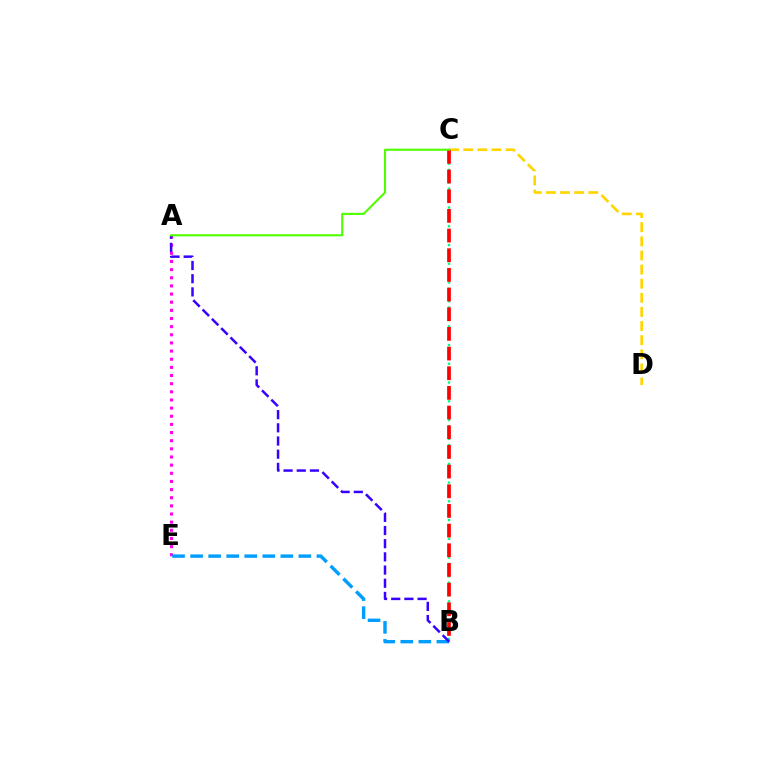{('A', 'E'): [{'color': '#ff00ed', 'line_style': 'dotted', 'thickness': 2.21}], ('C', 'D'): [{'color': '#ffd500', 'line_style': 'dashed', 'thickness': 1.92}], ('B', 'E'): [{'color': '#009eff', 'line_style': 'dashed', 'thickness': 2.45}], ('B', 'C'): [{'color': '#00ff86', 'line_style': 'dotted', 'thickness': 1.7}, {'color': '#ff0000', 'line_style': 'dashed', 'thickness': 2.67}], ('A', 'B'): [{'color': '#3700ff', 'line_style': 'dashed', 'thickness': 1.79}], ('A', 'C'): [{'color': '#4fff00', 'line_style': 'solid', 'thickness': 1.51}]}